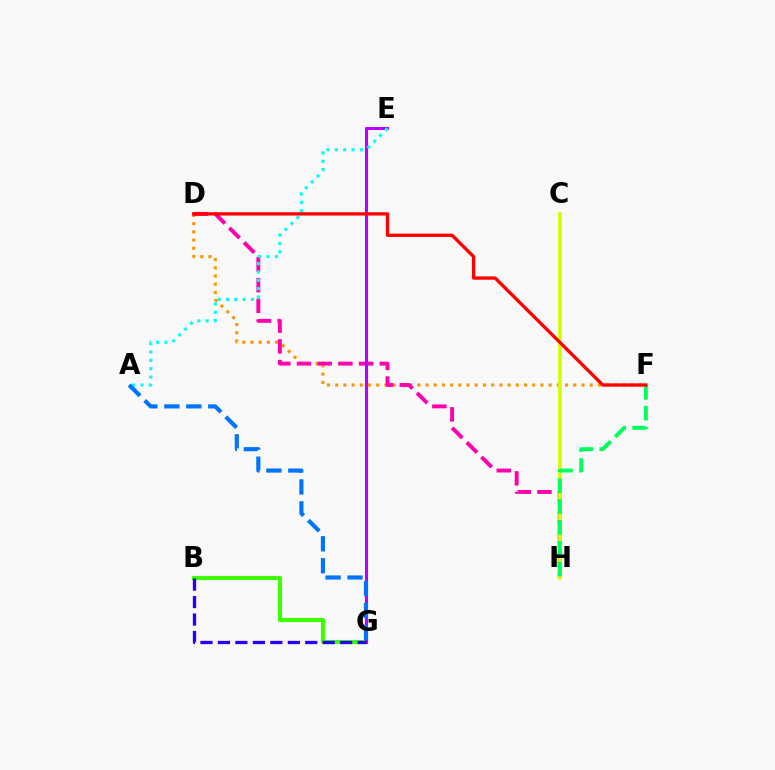{('D', 'F'): [{'color': '#ff9400', 'line_style': 'dotted', 'thickness': 2.23}, {'color': '#ff0000', 'line_style': 'solid', 'thickness': 2.38}], ('D', 'H'): [{'color': '#ff00ac', 'line_style': 'dashed', 'thickness': 2.81}], ('B', 'G'): [{'color': '#3dff00', 'line_style': 'solid', 'thickness': 2.98}, {'color': '#2500ff', 'line_style': 'dashed', 'thickness': 2.37}], ('E', 'G'): [{'color': '#b900ff', 'line_style': 'solid', 'thickness': 2.23}], ('C', 'H'): [{'color': '#d1ff00', 'line_style': 'solid', 'thickness': 2.68}], ('A', 'E'): [{'color': '#00fff6', 'line_style': 'dotted', 'thickness': 2.27}], ('A', 'G'): [{'color': '#0074ff', 'line_style': 'dashed', 'thickness': 2.98}], ('F', 'H'): [{'color': '#00ff5c', 'line_style': 'dashed', 'thickness': 2.83}]}